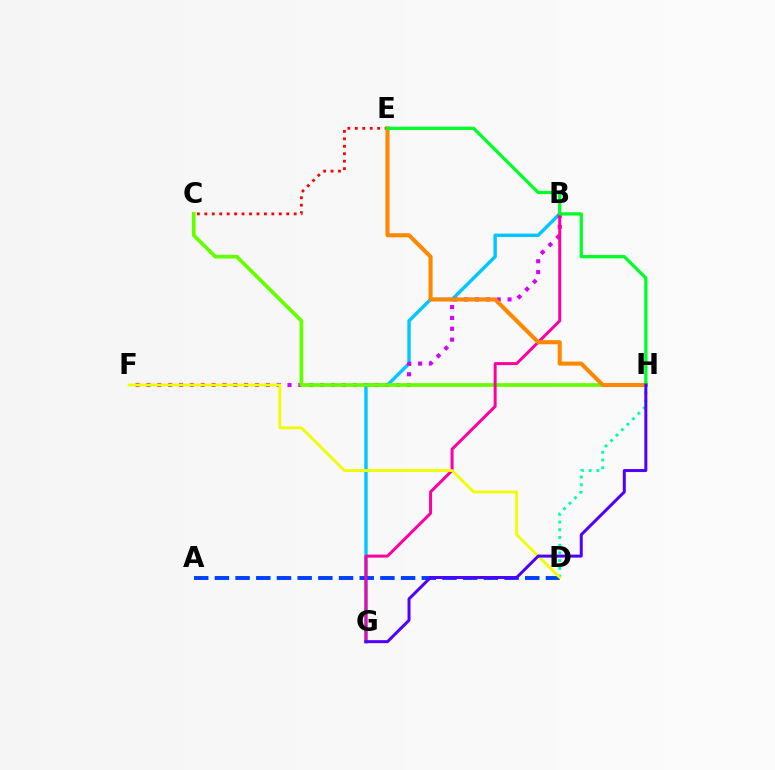{('C', 'E'): [{'color': '#ff0000', 'line_style': 'dotted', 'thickness': 2.02}], ('B', 'G'): [{'color': '#00c7ff', 'line_style': 'solid', 'thickness': 2.45}, {'color': '#ff00a0', 'line_style': 'solid', 'thickness': 2.15}], ('B', 'F'): [{'color': '#d600ff', 'line_style': 'dotted', 'thickness': 2.95}], ('D', 'H'): [{'color': '#00ffaf', 'line_style': 'dotted', 'thickness': 2.09}], ('A', 'D'): [{'color': '#003fff', 'line_style': 'dashed', 'thickness': 2.81}], ('C', 'H'): [{'color': '#66ff00', 'line_style': 'solid', 'thickness': 2.68}], ('E', 'H'): [{'color': '#ff8800', 'line_style': 'solid', 'thickness': 2.94}, {'color': '#00ff27', 'line_style': 'solid', 'thickness': 2.36}], ('D', 'F'): [{'color': '#eeff00', 'line_style': 'solid', 'thickness': 2.05}], ('G', 'H'): [{'color': '#4f00ff', 'line_style': 'solid', 'thickness': 2.16}]}